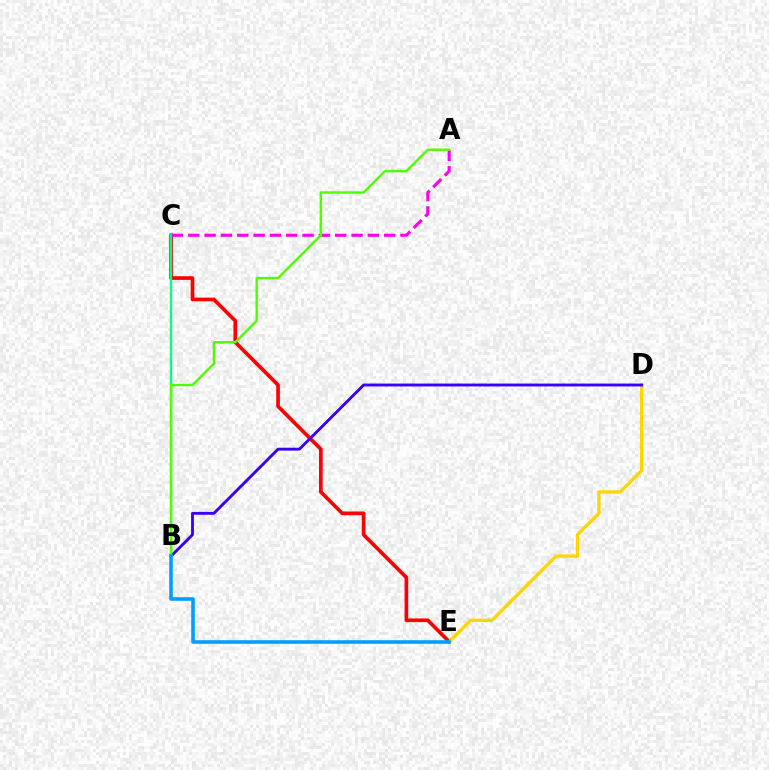{('C', 'E'): [{'color': '#ff0000', 'line_style': 'solid', 'thickness': 2.64}], ('B', 'C'): [{'color': '#00ff86', 'line_style': 'solid', 'thickness': 1.64}], ('D', 'E'): [{'color': '#ffd500', 'line_style': 'solid', 'thickness': 2.4}], ('B', 'D'): [{'color': '#3700ff', 'line_style': 'solid', 'thickness': 2.07}], ('A', 'C'): [{'color': '#ff00ed', 'line_style': 'dashed', 'thickness': 2.22}], ('A', 'B'): [{'color': '#4fff00', 'line_style': 'solid', 'thickness': 1.73}], ('B', 'E'): [{'color': '#009eff', 'line_style': 'solid', 'thickness': 2.56}]}